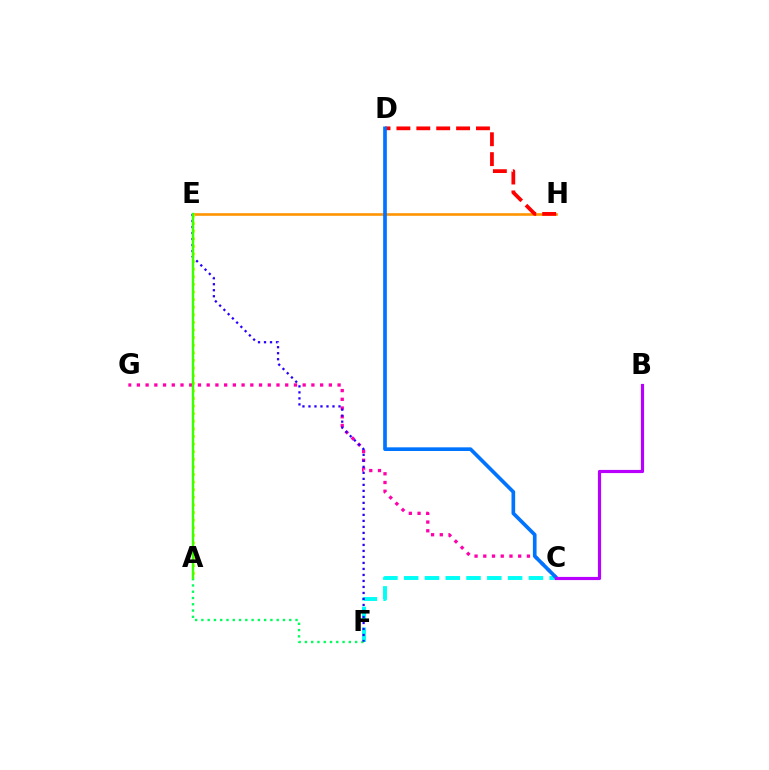{('E', 'H'): [{'color': '#ff9400', 'line_style': 'solid', 'thickness': 1.87}], ('C', 'F'): [{'color': '#00fff6', 'line_style': 'dashed', 'thickness': 2.82}], ('C', 'G'): [{'color': '#ff00ac', 'line_style': 'dotted', 'thickness': 2.37}], ('A', 'F'): [{'color': '#00ff5c', 'line_style': 'dotted', 'thickness': 1.71}], ('D', 'H'): [{'color': '#ff0000', 'line_style': 'dashed', 'thickness': 2.7}], ('A', 'E'): [{'color': '#d1ff00', 'line_style': 'dotted', 'thickness': 2.07}, {'color': '#3dff00', 'line_style': 'solid', 'thickness': 1.74}], ('E', 'F'): [{'color': '#2500ff', 'line_style': 'dotted', 'thickness': 1.63}], ('C', 'D'): [{'color': '#0074ff', 'line_style': 'solid', 'thickness': 2.64}], ('B', 'C'): [{'color': '#b900ff', 'line_style': 'solid', 'thickness': 2.27}]}